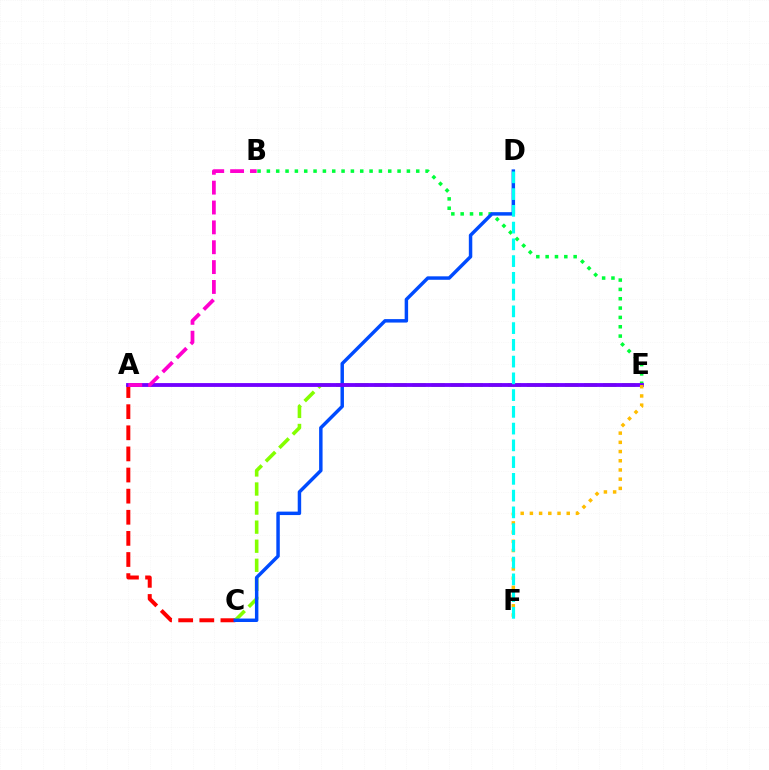{('A', 'C'): [{'color': '#ff0000', 'line_style': 'dashed', 'thickness': 2.87}], ('C', 'E'): [{'color': '#84ff00', 'line_style': 'dashed', 'thickness': 2.59}], ('B', 'E'): [{'color': '#00ff39', 'line_style': 'dotted', 'thickness': 2.54}], ('C', 'D'): [{'color': '#004bff', 'line_style': 'solid', 'thickness': 2.49}], ('A', 'E'): [{'color': '#7200ff', 'line_style': 'solid', 'thickness': 2.75}], ('E', 'F'): [{'color': '#ffbd00', 'line_style': 'dotted', 'thickness': 2.5}], ('A', 'B'): [{'color': '#ff00cf', 'line_style': 'dashed', 'thickness': 2.7}], ('D', 'F'): [{'color': '#00fff6', 'line_style': 'dashed', 'thickness': 2.28}]}